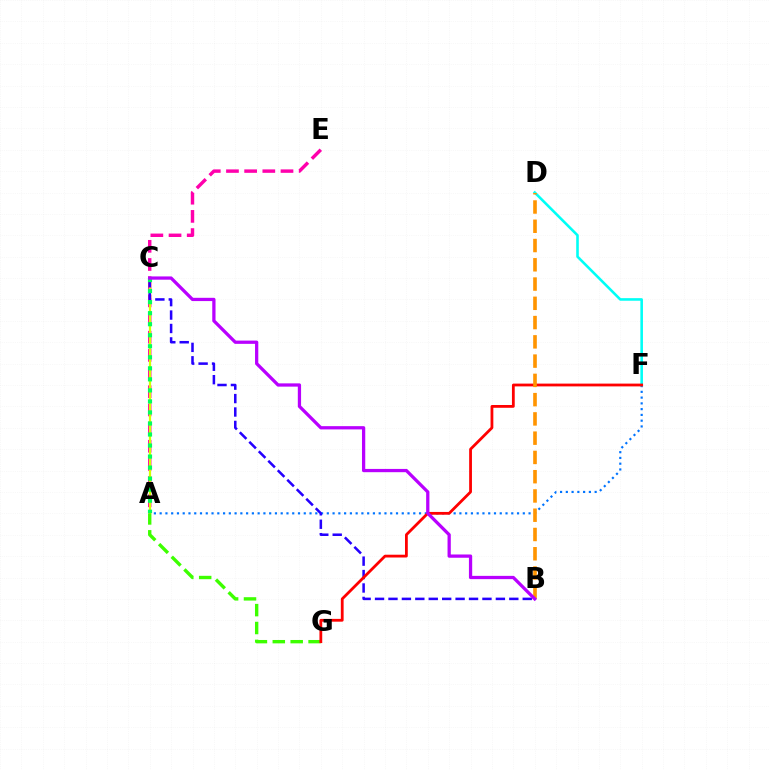{('A', 'F'): [{'color': '#0074ff', 'line_style': 'dotted', 'thickness': 1.57}], ('D', 'F'): [{'color': '#00fff6', 'line_style': 'solid', 'thickness': 1.86}], ('A', 'E'): [{'color': '#ff00ac', 'line_style': 'dashed', 'thickness': 2.47}], ('A', 'C'): [{'color': '#d1ff00', 'line_style': 'solid', 'thickness': 1.6}, {'color': '#00ff5c', 'line_style': 'dotted', 'thickness': 3.0}], ('B', 'C'): [{'color': '#2500ff', 'line_style': 'dashed', 'thickness': 1.82}, {'color': '#b900ff', 'line_style': 'solid', 'thickness': 2.35}], ('A', 'G'): [{'color': '#3dff00', 'line_style': 'dashed', 'thickness': 2.43}], ('F', 'G'): [{'color': '#ff0000', 'line_style': 'solid', 'thickness': 2.01}], ('B', 'D'): [{'color': '#ff9400', 'line_style': 'dashed', 'thickness': 2.62}]}